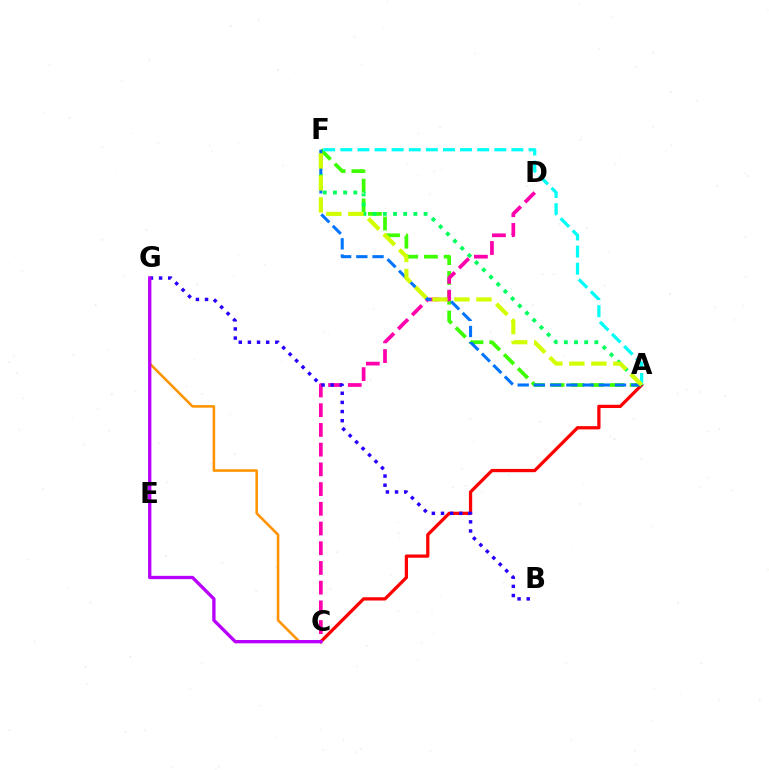{('A', 'F'): [{'color': '#3dff00', 'line_style': 'dashed', 'thickness': 2.68}, {'color': '#0074ff', 'line_style': 'dashed', 'thickness': 2.2}, {'color': '#00ff5c', 'line_style': 'dotted', 'thickness': 2.77}, {'color': '#00fff6', 'line_style': 'dashed', 'thickness': 2.32}, {'color': '#d1ff00', 'line_style': 'dashed', 'thickness': 2.99}], ('A', 'C'): [{'color': '#ff0000', 'line_style': 'solid', 'thickness': 2.35}], ('C', 'D'): [{'color': '#ff00ac', 'line_style': 'dashed', 'thickness': 2.68}], ('B', 'G'): [{'color': '#2500ff', 'line_style': 'dotted', 'thickness': 2.48}], ('C', 'G'): [{'color': '#ff9400', 'line_style': 'solid', 'thickness': 1.85}, {'color': '#b900ff', 'line_style': 'solid', 'thickness': 2.39}]}